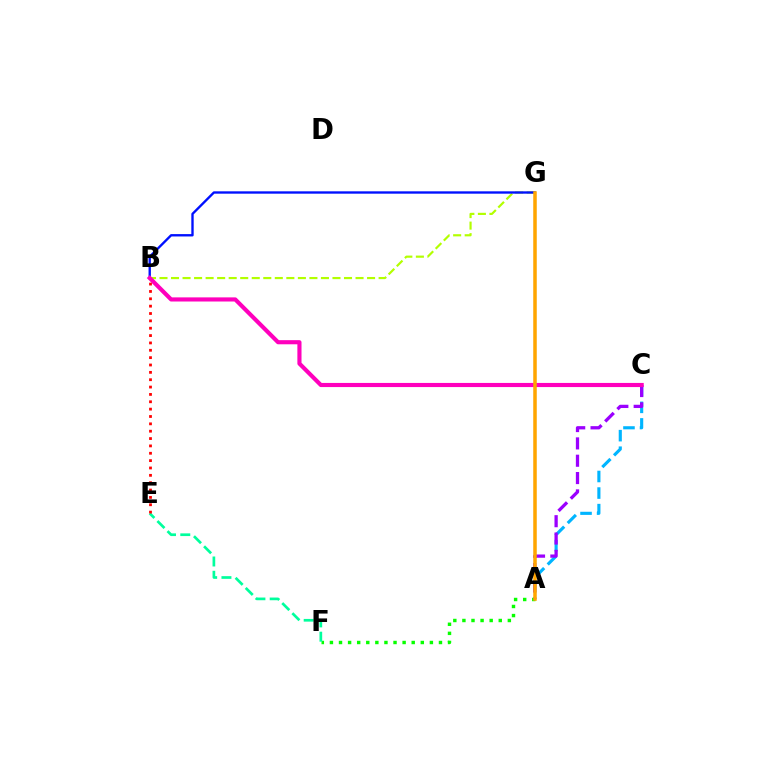{('B', 'G'): [{'color': '#b3ff00', 'line_style': 'dashed', 'thickness': 1.57}, {'color': '#0010ff', 'line_style': 'solid', 'thickness': 1.7}], ('A', 'C'): [{'color': '#00b5ff', 'line_style': 'dashed', 'thickness': 2.25}, {'color': '#9b00ff', 'line_style': 'dashed', 'thickness': 2.35}], ('A', 'F'): [{'color': '#08ff00', 'line_style': 'dotted', 'thickness': 2.47}], ('B', 'C'): [{'color': '#ff00bd', 'line_style': 'solid', 'thickness': 2.98}], ('E', 'F'): [{'color': '#00ff9d', 'line_style': 'dashed', 'thickness': 1.94}], ('B', 'E'): [{'color': '#ff0000', 'line_style': 'dotted', 'thickness': 2.0}], ('A', 'G'): [{'color': '#ffa500', 'line_style': 'solid', 'thickness': 2.54}]}